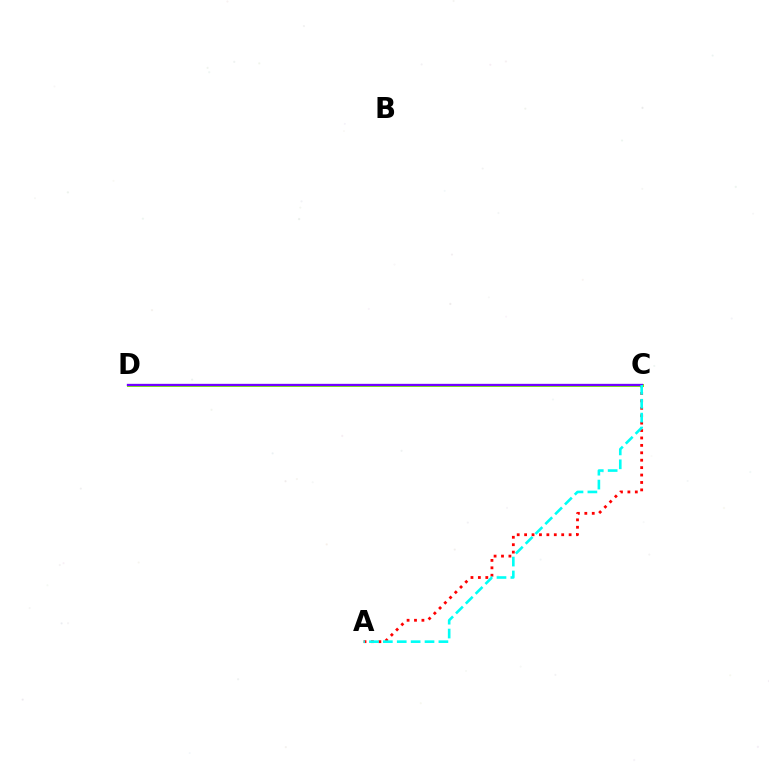{('C', 'D'): [{'color': '#84ff00', 'line_style': 'solid', 'thickness': 2.17}, {'color': '#7200ff', 'line_style': 'solid', 'thickness': 1.68}], ('A', 'C'): [{'color': '#ff0000', 'line_style': 'dotted', 'thickness': 2.02}, {'color': '#00fff6', 'line_style': 'dashed', 'thickness': 1.89}]}